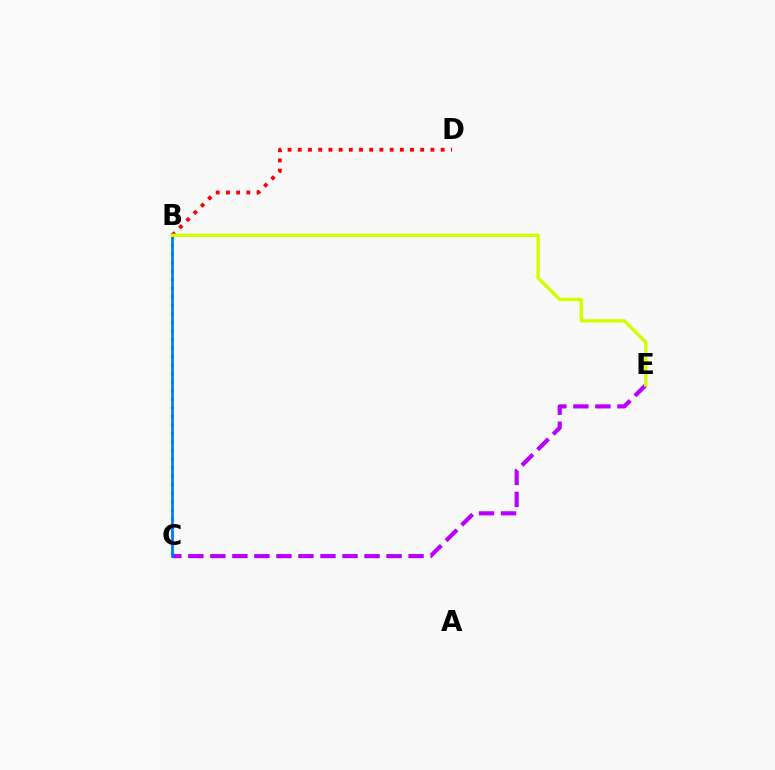{('C', 'E'): [{'color': '#b900ff', 'line_style': 'dashed', 'thickness': 2.99}], ('B', 'D'): [{'color': '#ff0000', 'line_style': 'dotted', 'thickness': 2.77}], ('B', 'C'): [{'color': '#00ff5c', 'line_style': 'dotted', 'thickness': 2.32}, {'color': '#0074ff', 'line_style': 'solid', 'thickness': 1.93}], ('B', 'E'): [{'color': '#d1ff00', 'line_style': 'solid', 'thickness': 2.44}]}